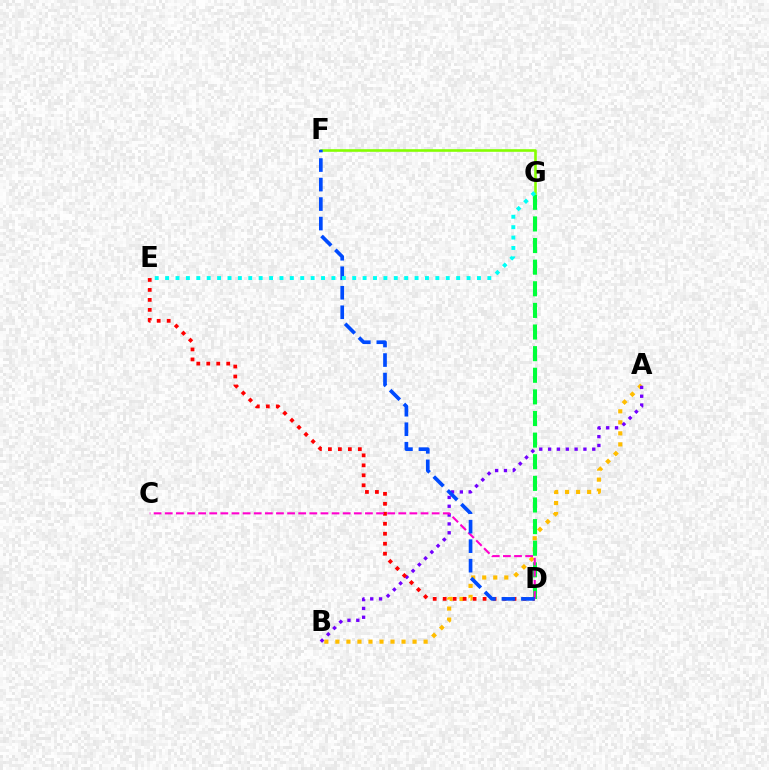{('A', 'B'): [{'color': '#ffbd00', 'line_style': 'dotted', 'thickness': 3.0}, {'color': '#7200ff', 'line_style': 'dotted', 'thickness': 2.4}], ('D', 'E'): [{'color': '#ff0000', 'line_style': 'dotted', 'thickness': 2.71}], ('D', 'G'): [{'color': '#00ff39', 'line_style': 'dashed', 'thickness': 2.94}], ('C', 'D'): [{'color': '#ff00cf', 'line_style': 'dashed', 'thickness': 1.51}], ('F', 'G'): [{'color': '#84ff00', 'line_style': 'solid', 'thickness': 1.89}], ('D', 'F'): [{'color': '#004bff', 'line_style': 'dashed', 'thickness': 2.65}], ('E', 'G'): [{'color': '#00fff6', 'line_style': 'dotted', 'thickness': 2.82}]}